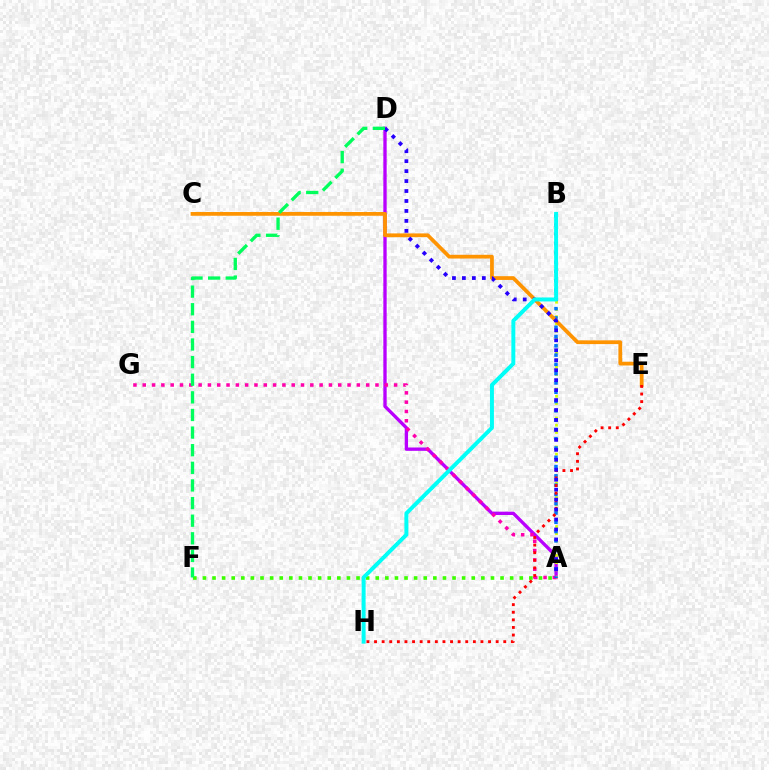{('A', 'D'): [{'color': '#b900ff', 'line_style': 'solid', 'thickness': 2.41}, {'color': '#2500ff', 'line_style': 'dotted', 'thickness': 2.7}], ('A', 'B'): [{'color': '#d1ff00', 'line_style': 'dotted', 'thickness': 1.97}, {'color': '#0074ff', 'line_style': 'dotted', 'thickness': 2.52}], ('A', 'G'): [{'color': '#ff00ac', 'line_style': 'dotted', 'thickness': 2.53}], ('A', 'F'): [{'color': '#3dff00', 'line_style': 'dotted', 'thickness': 2.61}], ('C', 'E'): [{'color': '#ff9400', 'line_style': 'solid', 'thickness': 2.7}], ('E', 'H'): [{'color': '#ff0000', 'line_style': 'dotted', 'thickness': 2.07}], ('D', 'F'): [{'color': '#00ff5c', 'line_style': 'dashed', 'thickness': 2.39}], ('B', 'H'): [{'color': '#00fff6', 'line_style': 'solid', 'thickness': 2.85}]}